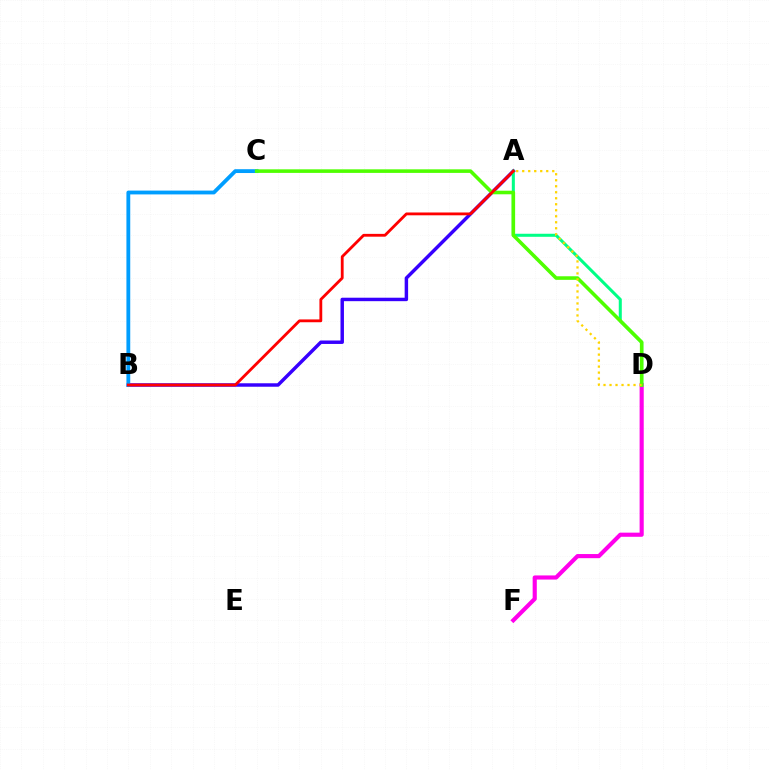{('A', 'B'): [{'color': '#3700ff', 'line_style': 'solid', 'thickness': 2.49}, {'color': '#ff0000', 'line_style': 'solid', 'thickness': 2.03}], ('D', 'F'): [{'color': '#ff00ed', 'line_style': 'solid', 'thickness': 2.97}], ('A', 'D'): [{'color': '#00ff86', 'line_style': 'solid', 'thickness': 2.19}, {'color': '#ffd500', 'line_style': 'dotted', 'thickness': 1.63}], ('B', 'C'): [{'color': '#009eff', 'line_style': 'solid', 'thickness': 2.75}], ('C', 'D'): [{'color': '#4fff00', 'line_style': 'solid', 'thickness': 2.58}]}